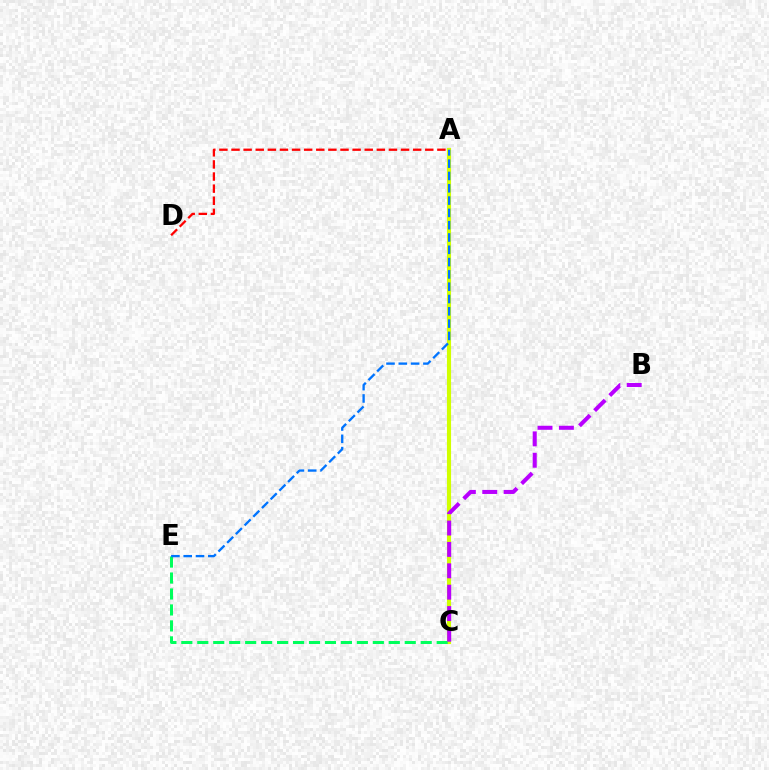{('A', 'C'): [{'color': '#d1ff00', 'line_style': 'solid', 'thickness': 2.97}], ('A', 'D'): [{'color': '#ff0000', 'line_style': 'dashed', 'thickness': 1.65}], ('C', 'E'): [{'color': '#00ff5c', 'line_style': 'dashed', 'thickness': 2.17}], ('A', 'E'): [{'color': '#0074ff', 'line_style': 'dashed', 'thickness': 1.67}], ('B', 'C'): [{'color': '#b900ff', 'line_style': 'dashed', 'thickness': 2.9}]}